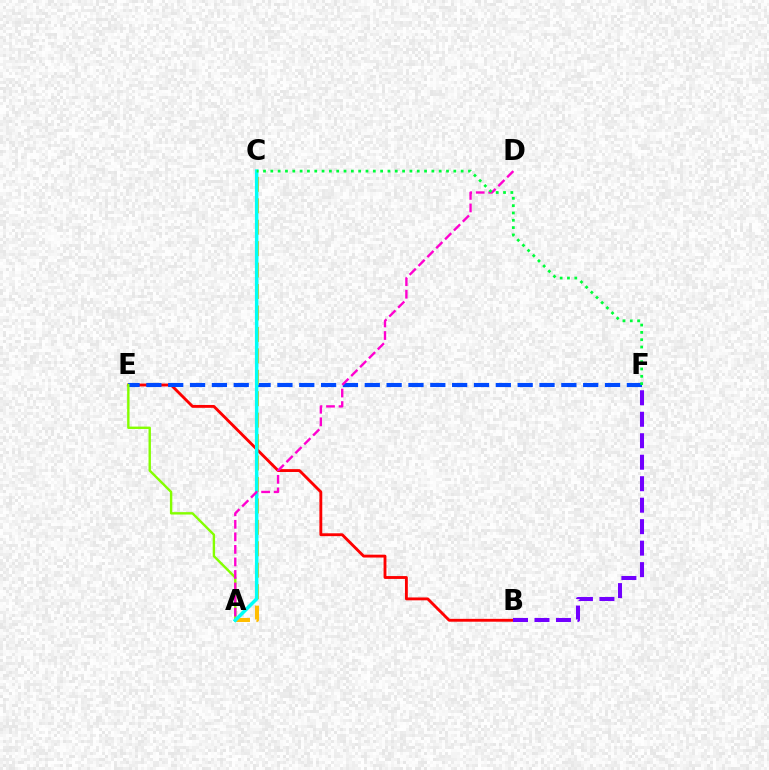{('B', 'E'): [{'color': '#ff0000', 'line_style': 'solid', 'thickness': 2.06}], ('E', 'F'): [{'color': '#004bff', 'line_style': 'dashed', 'thickness': 2.97}], ('B', 'F'): [{'color': '#7200ff', 'line_style': 'dashed', 'thickness': 2.92}], ('A', 'E'): [{'color': '#84ff00', 'line_style': 'solid', 'thickness': 1.72}], ('A', 'C'): [{'color': '#ffbd00', 'line_style': 'dashed', 'thickness': 2.91}, {'color': '#00fff6', 'line_style': 'solid', 'thickness': 2.5}], ('A', 'D'): [{'color': '#ff00cf', 'line_style': 'dashed', 'thickness': 1.7}], ('C', 'F'): [{'color': '#00ff39', 'line_style': 'dotted', 'thickness': 1.99}]}